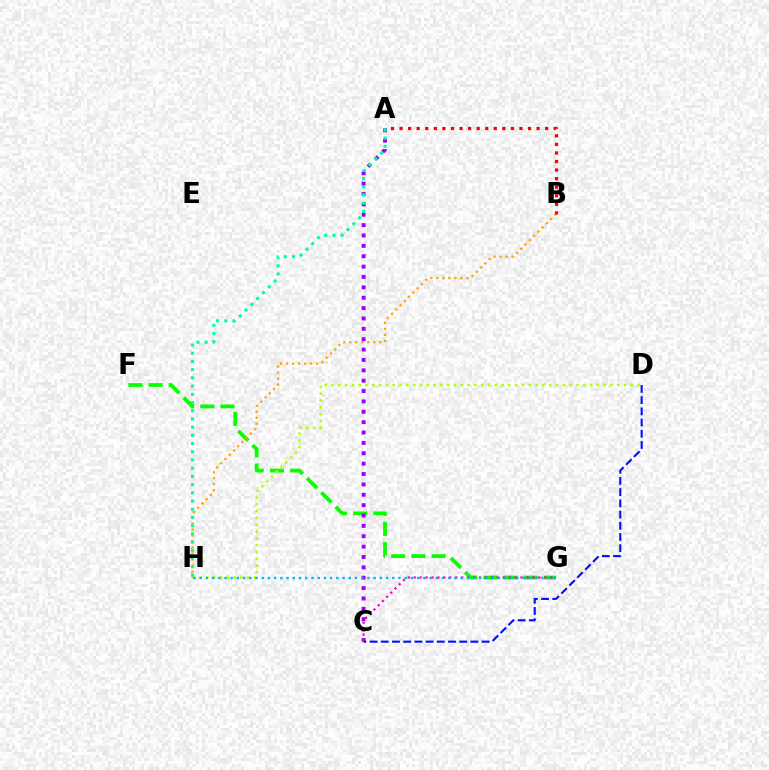{('F', 'G'): [{'color': '#08ff00', 'line_style': 'dashed', 'thickness': 2.74}], ('D', 'H'): [{'color': '#b3ff00', 'line_style': 'dotted', 'thickness': 1.85}], ('A', 'C'): [{'color': '#9b00ff', 'line_style': 'dotted', 'thickness': 2.82}], ('C', 'G'): [{'color': '#ff00bd', 'line_style': 'dotted', 'thickness': 1.61}], ('B', 'H'): [{'color': '#ffa500', 'line_style': 'dotted', 'thickness': 1.63}], ('G', 'H'): [{'color': '#00b5ff', 'line_style': 'dotted', 'thickness': 1.69}], ('A', 'H'): [{'color': '#00ff9d', 'line_style': 'dotted', 'thickness': 2.23}], ('C', 'D'): [{'color': '#0010ff', 'line_style': 'dashed', 'thickness': 1.52}], ('A', 'B'): [{'color': '#ff0000', 'line_style': 'dotted', 'thickness': 2.33}]}